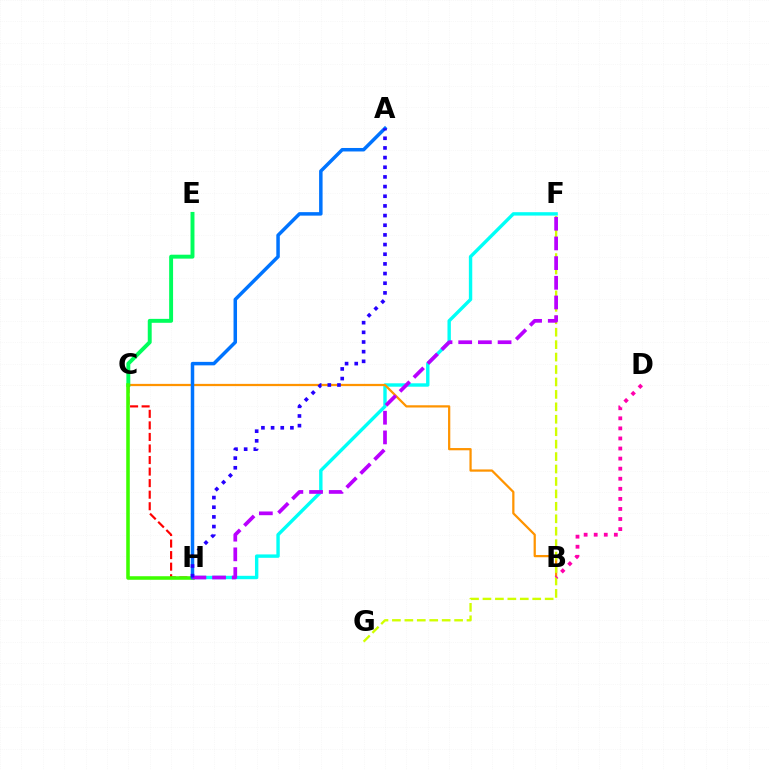{('F', 'H'): [{'color': '#00fff6', 'line_style': 'solid', 'thickness': 2.44}, {'color': '#b900ff', 'line_style': 'dashed', 'thickness': 2.67}], ('B', 'C'): [{'color': '#ff9400', 'line_style': 'solid', 'thickness': 1.62}], ('C', 'E'): [{'color': '#00ff5c', 'line_style': 'solid', 'thickness': 2.83}], ('C', 'H'): [{'color': '#ff0000', 'line_style': 'dashed', 'thickness': 1.57}, {'color': '#3dff00', 'line_style': 'solid', 'thickness': 2.56}], ('A', 'H'): [{'color': '#0074ff', 'line_style': 'solid', 'thickness': 2.51}, {'color': '#2500ff', 'line_style': 'dotted', 'thickness': 2.63}], ('F', 'G'): [{'color': '#d1ff00', 'line_style': 'dashed', 'thickness': 1.69}], ('B', 'D'): [{'color': '#ff00ac', 'line_style': 'dotted', 'thickness': 2.74}]}